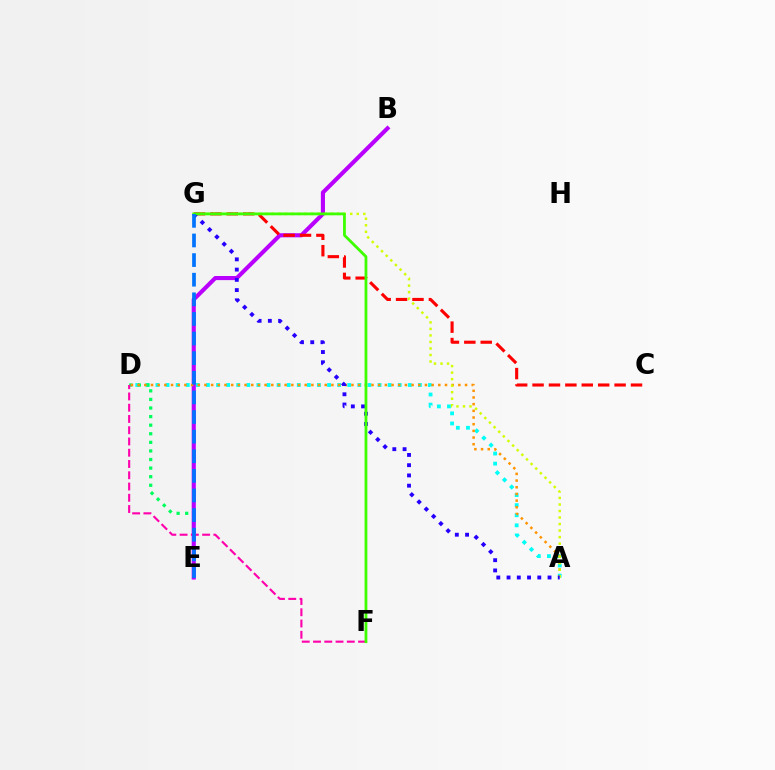{('A', 'D'): [{'color': '#00fff6', 'line_style': 'dotted', 'thickness': 2.74}, {'color': '#ff9400', 'line_style': 'dotted', 'thickness': 1.82}], ('D', 'E'): [{'color': '#00ff5c', 'line_style': 'dotted', 'thickness': 2.33}], ('B', 'E'): [{'color': '#b900ff', 'line_style': 'solid', 'thickness': 2.96}], ('C', 'G'): [{'color': '#ff0000', 'line_style': 'dashed', 'thickness': 2.23}], ('A', 'G'): [{'color': '#d1ff00', 'line_style': 'dotted', 'thickness': 1.77}, {'color': '#2500ff', 'line_style': 'dotted', 'thickness': 2.78}], ('D', 'F'): [{'color': '#ff00ac', 'line_style': 'dashed', 'thickness': 1.53}], ('F', 'G'): [{'color': '#3dff00', 'line_style': 'solid', 'thickness': 2.01}], ('E', 'G'): [{'color': '#0074ff', 'line_style': 'dashed', 'thickness': 2.66}]}